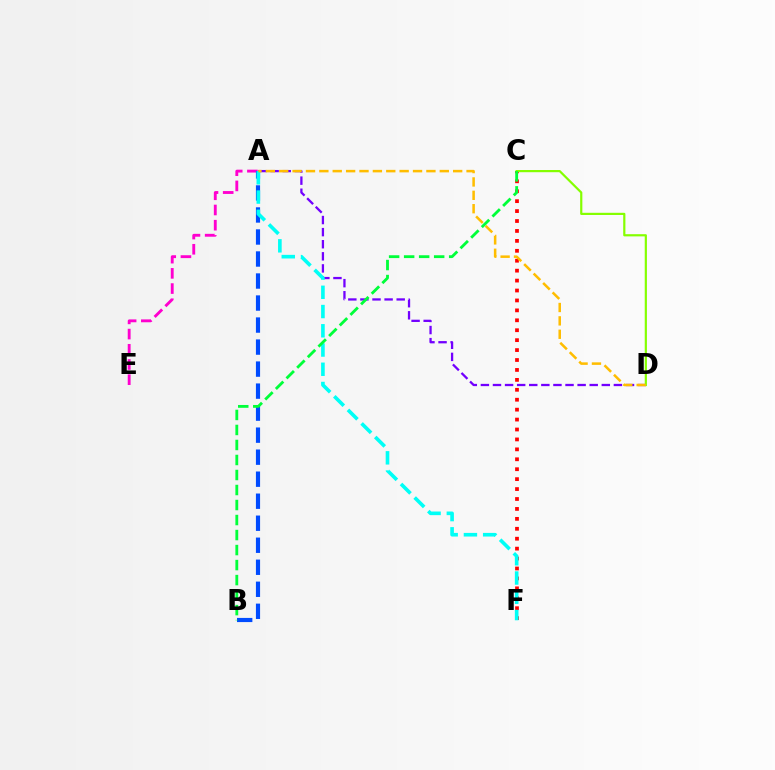{('A', 'E'): [{'color': '#ff00cf', 'line_style': 'dashed', 'thickness': 2.07}], ('C', 'F'): [{'color': '#ff0000', 'line_style': 'dotted', 'thickness': 2.7}], ('A', 'D'): [{'color': '#7200ff', 'line_style': 'dashed', 'thickness': 1.64}, {'color': '#ffbd00', 'line_style': 'dashed', 'thickness': 1.82}], ('A', 'B'): [{'color': '#004bff', 'line_style': 'dashed', 'thickness': 2.99}], ('A', 'F'): [{'color': '#00fff6', 'line_style': 'dashed', 'thickness': 2.61}], ('C', 'D'): [{'color': '#84ff00', 'line_style': 'solid', 'thickness': 1.58}], ('B', 'C'): [{'color': '#00ff39', 'line_style': 'dashed', 'thickness': 2.04}]}